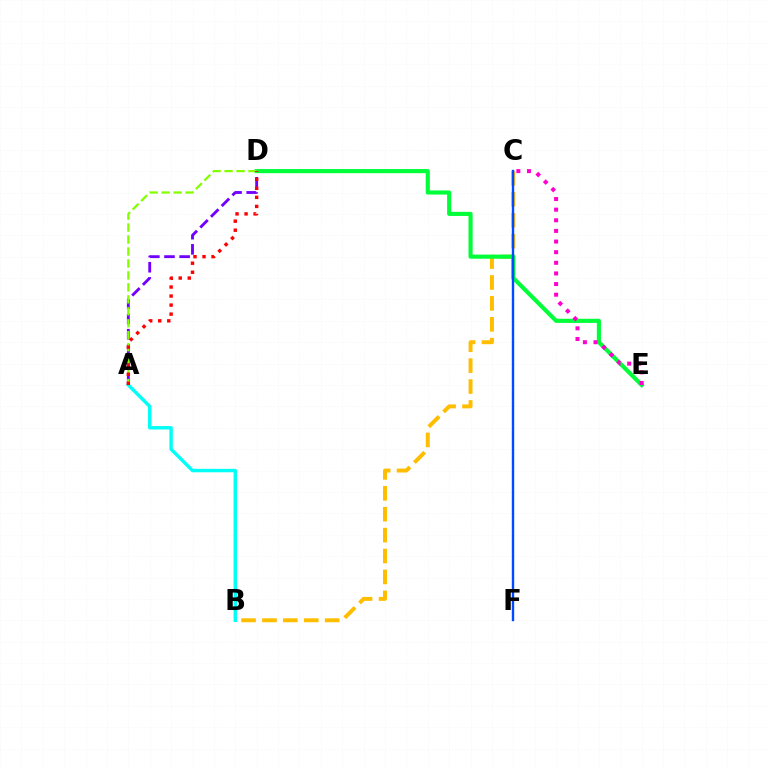{('A', 'D'): [{'color': '#7200ff', 'line_style': 'dashed', 'thickness': 2.06}, {'color': '#84ff00', 'line_style': 'dashed', 'thickness': 1.63}, {'color': '#ff0000', 'line_style': 'dotted', 'thickness': 2.46}], ('B', 'C'): [{'color': '#ffbd00', 'line_style': 'dashed', 'thickness': 2.84}], ('D', 'E'): [{'color': '#00ff39', 'line_style': 'solid', 'thickness': 2.97}], ('C', 'F'): [{'color': '#004bff', 'line_style': 'solid', 'thickness': 1.72}], ('C', 'E'): [{'color': '#ff00cf', 'line_style': 'dotted', 'thickness': 2.89}], ('A', 'B'): [{'color': '#00fff6', 'line_style': 'solid', 'thickness': 2.46}]}